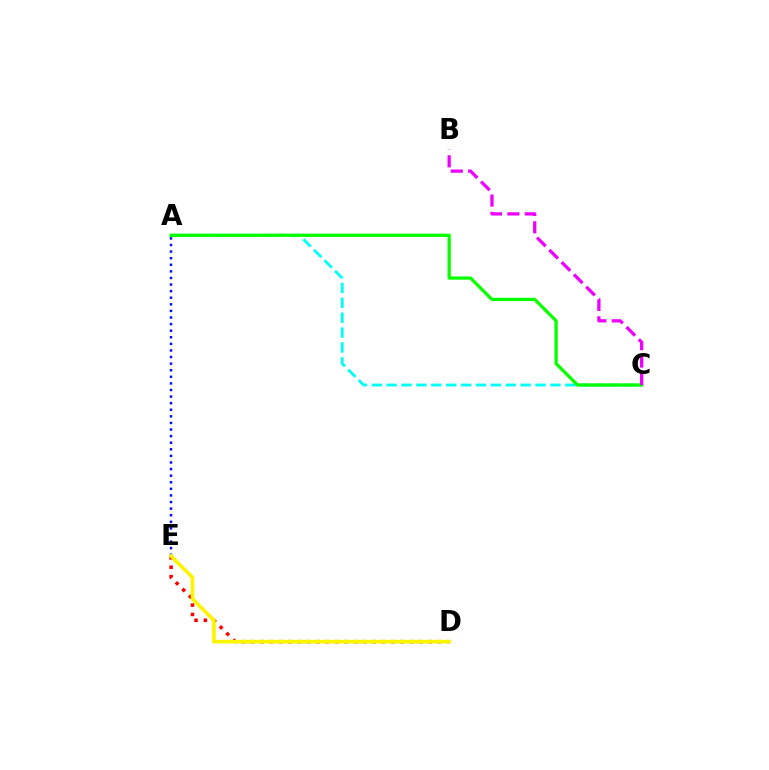{('A', 'C'): [{'color': '#00fff6', 'line_style': 'dashed', 'thickness': 2.02}, {'color': '#08ff00', 'line_style': 'solid', 'thickness': 2.36}], ('D', 'E'): [{'color': '#ff0000', 'line_style': 'dotted', 'thickness': 2.54}, {'color': '#fcf500', 'line_style': 'solid', 'thickness': 2.63}], ('B', 'C'): [{'color': '#ee00ff', 'line_style': 'dashed', 'thickness': 2.36}], ('A', 'E'): [{'color': '#0010ff', 'line_style': 'dotted', 'thickness': 1.79}]}